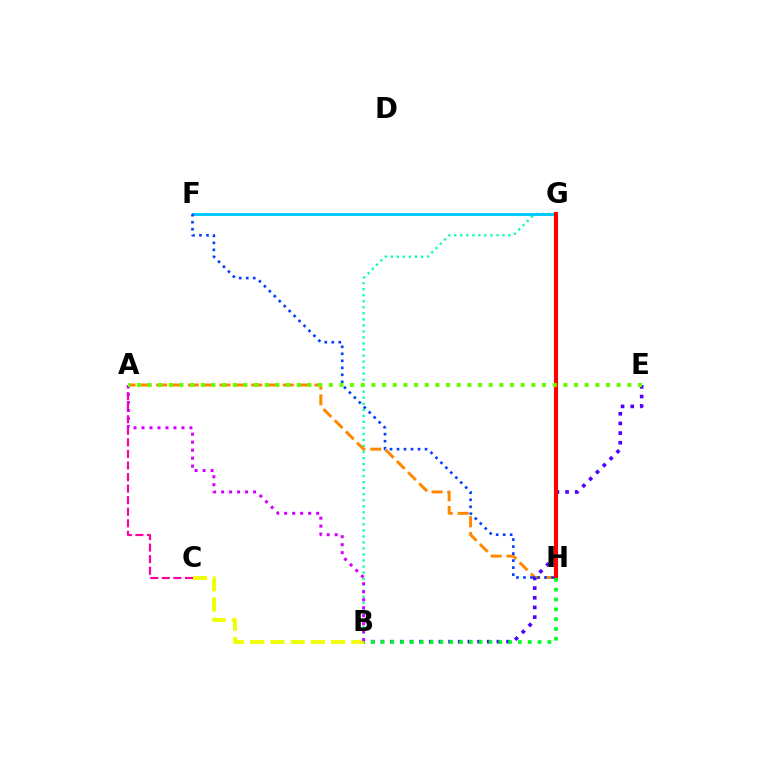{('B', 'G'): [{'color': '#00ffaf', 'line_style': 'dotted', 'thickness': 1.64}], ('F', 'G'): [{'color': '#00c7ff', 'line_style': 'solid', 'thickness': 2.08}], ('A', 'H'): [{'color': '#ff8800', 'line_style': 'dashed', 'thickness': 2.15}], ('B', 'E'): [{'color': '#4f00ff', 'line_style': 'dotted', 'thickness': 2.63}], ('G', 'H'): [{'color': '#ff0000', 'line_style': 'solid', 'thickness': 2.94}], ('B', 'C'): [{'color': '#eeff00', 'line_style': 'dashed', 'thickness': 2.74}], ('F', 'H'): [{'color': '#003fff', 'line_style': 'dotted', 'thickness': 1.9}], ('B', 'H'): [{'color': '#00ff27', 'line_style': 'dotted', 'thickness': 2.67}], ('A', 'C'): [{'color': '#ff00a0', 'line_style': 'dashed', 'thickness': 1.57}], ('A', 'B'): [{'color': '#d600ff', 'line_style': 'dotted', 'thickness': 2.17}], ('A', 'E'): [{'color': '#66ff00', 'line_style': 'dotted', 'thickness': 2.9}]}